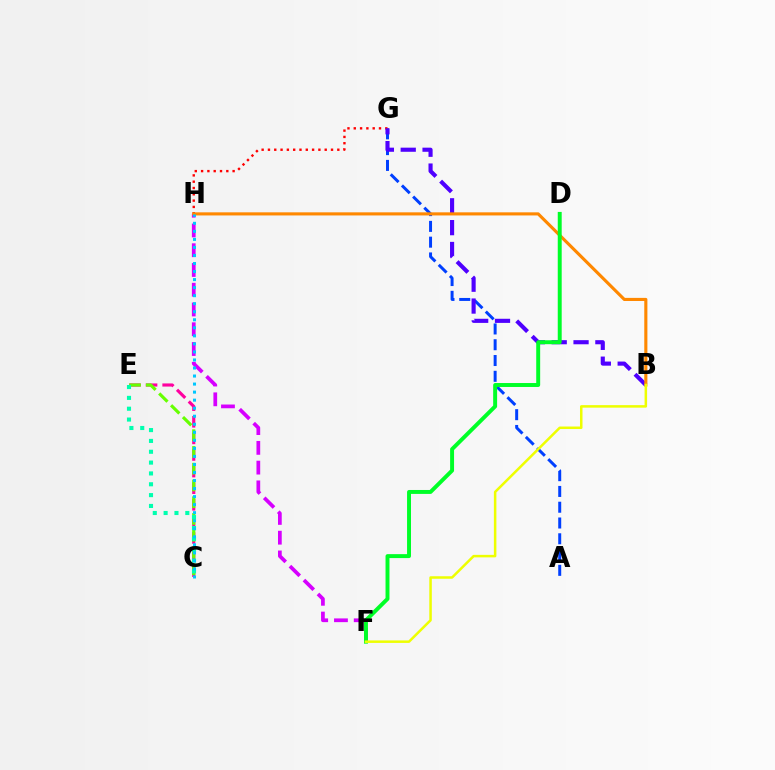{('A', 'G'): [{'color': '#003fff', 'line_style': 'dashed', 'thickness': 2.14}], ('C', 'E'): [{'color': '#ff00a0', 'line_style': 'dashed', 'thickness': 2.26}, {'color': '#66ff00', 'line_style': 'dashed', 'thickness': 2.28}, {'color': '#00ffaf', 'line_style': 'dotted', 'thickness': 2.94}], ('G', 'H'): [{'color': '#ff0000', 'line_style': 'dotted', 'thickness': 1.71}], ('B', 'G'): [{'color': '#4f00ff', 'line_style': 'dashed', 'thickness': 2.97}], ('F', 'H'): [{'color': '#d600ff', 'line_style': 'dashed', 'thickness': 2.68}], ('B', 'H'): [{'color': '#ff8800', 'line_style': 'solid', 'thickness': 2.24}], ('D', 'F'): [{'color': '#00ff27', 'line_style': 'solid', 'thickness': 2.84}], ('B', 'F'): [{'color': '#eeff00', 'line_style': 'solid', 'thickness': 1.81}], ('C', 'H'): [{'color': '#00c7ff', 'line_style': 'dotted', 'thickness': 2.18}]}